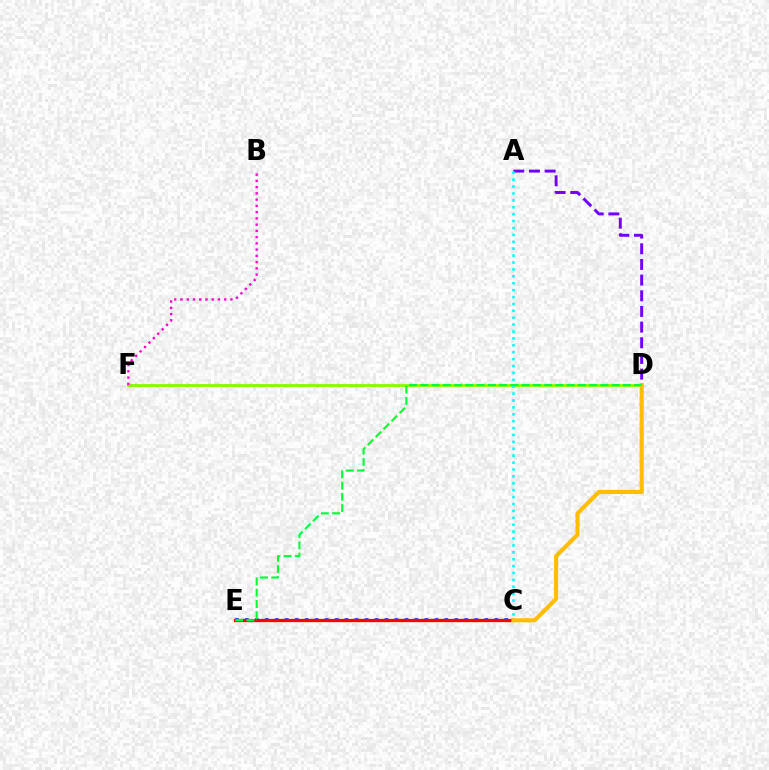{('A', 'D'): [{'color': '#7200ff', 'line_style': 'dashed', 'thickness': 2.13}], ('D', 'F'): [{'color': '#84ff00', 'line_style': 'solid', 'thickness': 2.05}], ('C', 'E'): [{'color': '#004bff', 'line_style': 'dotted', 'thickness': 2.71}, {'color': '#ff0000', 'line_style': 'solid', 'thickness': 2.36}], ('B', 'F'): [{'color': '#ff00cf', 'line_style': 'dotted', 'thickness': 1.7}], ('A', 'C'): [{'color': '#00fff6', 'line_style': 'dotted', 'thickness': 1.87}], ('C', 'D'): [{'color': '#ffbd00', 'line_style': 'solid', 'thickness': 2.96}], ('D', 'E'): [{'color': '#00ff39', 'line_style': 'dashed', 'thickness': 1.53}]}